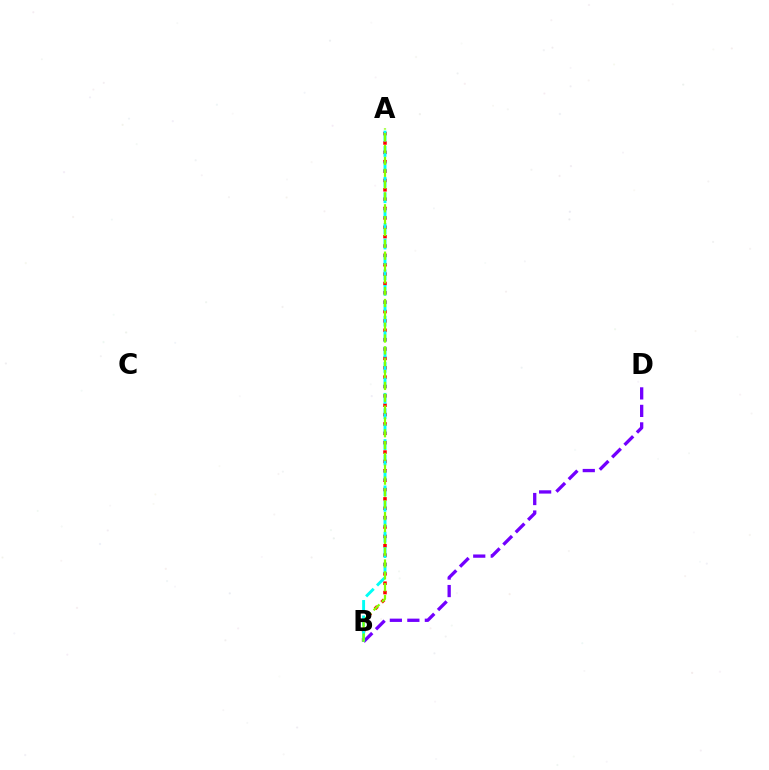{('A', 'B'): [{'color': '#ff0000', 'line_style': 'dotted', 'thickness': 2.54}, {'color': '#00fff6', 'line_style': 'dashed', 'thickness': 2.1}, {'color': '#84ff00', 'line_style': 'dashed', 'thickness': 1.61}], ('B', 'D'): [{'color': '#7200ff', 'line_style': 'dashed', 'thickness': 2.38}]}